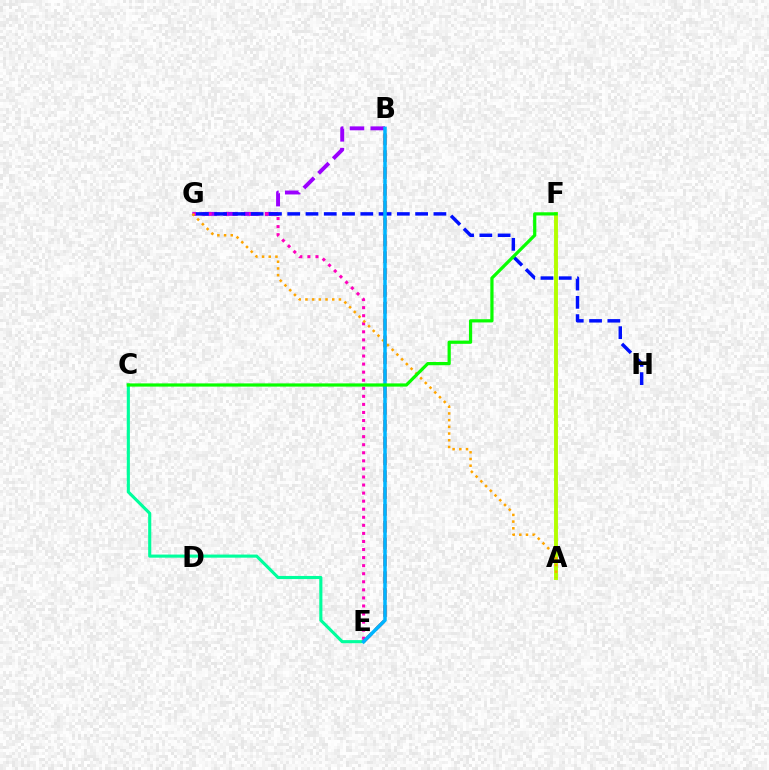{('A', 'F'): [{'color': '#b3ff00', 'line_style': 'solid', 'thickness': 2.81}], ('C', 'E'): [{'color': '#00ff9d', 'line_style': 'solid', 'thickness': 2.24}], ('B', 'G'): [{'color': '#9b00ff', 'line_style': 'dashed', 'thickness': 2.82}], ('E', 'G'): [{'color': '#ff00bd', 'line_style': 'dotted', 'thickness': 2.19}], ('B', 'E'): [{'color': '#ff0000', 'line_style': 'dashed', 'thickness': 2.29}, {'color': '#00b5ff', 'line_style': 'solid', 'thickness': 2.51}], ('A', 'G'): [{'color': '#ffa500', 'line_style': 'dotted', 'thickness': 1.82}], ('G', 'H'): [{'color': '#0010ff', 'line_style': 'dashed', 'thickness': 2.48}], ('C', 'F'): [{'color': '#08ff00', 'line_style': 'solid', 'thickness': 2.31}]}